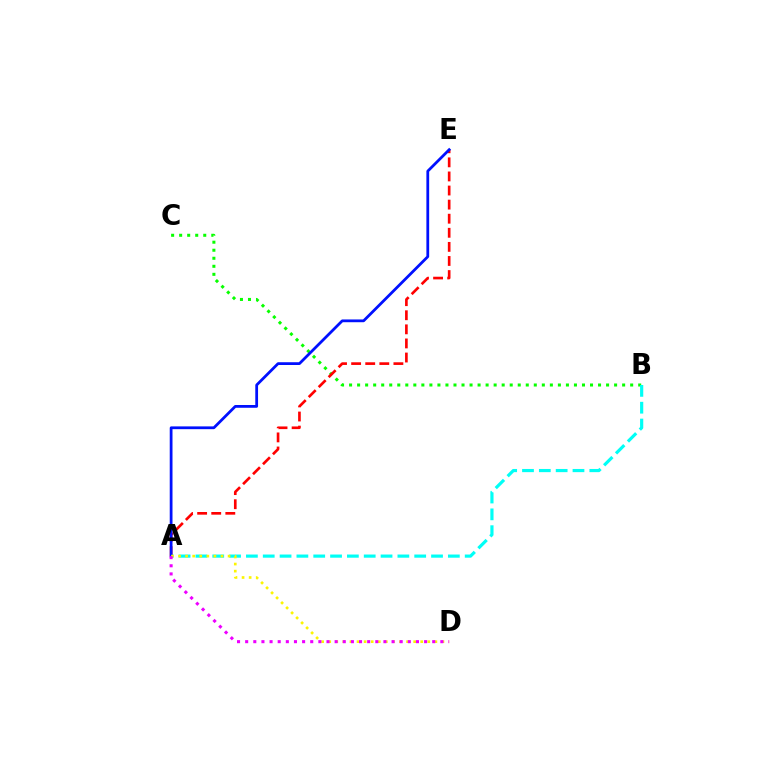{('B', 'C'): [{'color': '#08ff00', 'line_style': 'dotted', 'thickness': 2.18}], ('A', 'E'): [{'color': '#ff0000', 'line_style': 'dashed', 'thickness': 1.91}, {'color': '#0010ff', 'line_style': 'solid', 'thickness': 2.0}], ('A', 'B'): [{'color': '#00fff6', 'line_style': 'dashed', 'thickness': 2.29}], ('A', 'D'): [{'color': '#fcf500', 'line_style': 'dotted', 'thickness': 1.92}, {'color': '#ee00ff', 'line_style': 'dotted', 'thickness': 2.21}]}